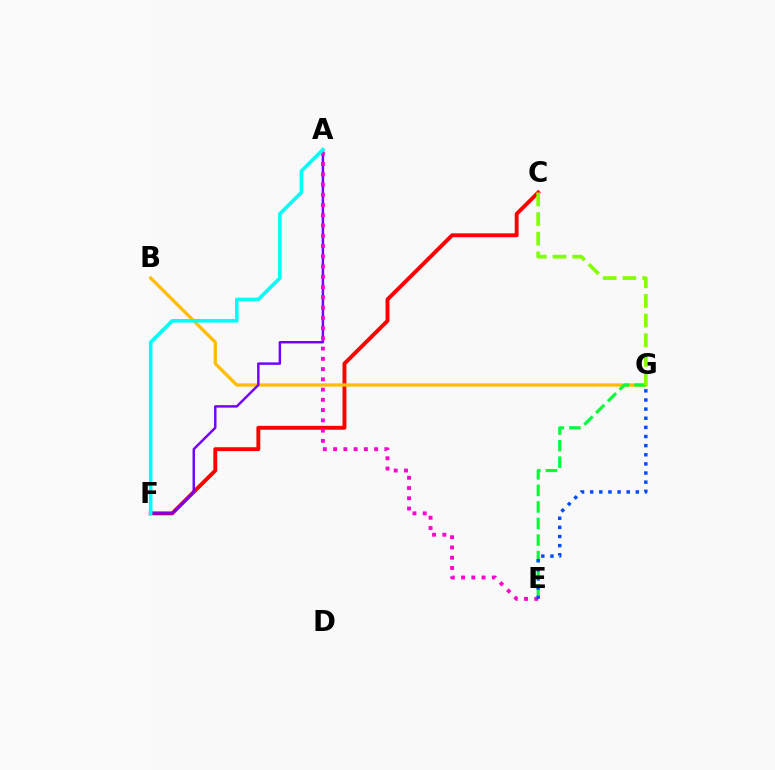{('C', 'F'): [{'color': '#ff0000', 'line_style': 'solid', 'thickness': 2.81}], ('B', 'G'): [{'color': '#ffbd00', 'line_style': 'solid', 'thickness': 2.36}], ('E', 'G'): [{'color': '#00ff39', 'line_style': 'dashed', 'thickness': 2.25}, {'color': '#004bff', 'line_style': 'dotted', 'thickness': 2.48}], ('A', 'F'): [{'color': '#7200ff', 'line_style': 'solid', 'thickness': 1.76}, {'color': '#00fff6', 'line_style': 'solid', 'thickness': 2.59}], ('A', 'E'): [{'color': '#ff00cf', 'line_style': 'dotted', 'thickness': 2.79}], ('C', 'G'): [{'color': '#84ff00', 'line_style': 'dashed', 'thickness': 2.67}]}